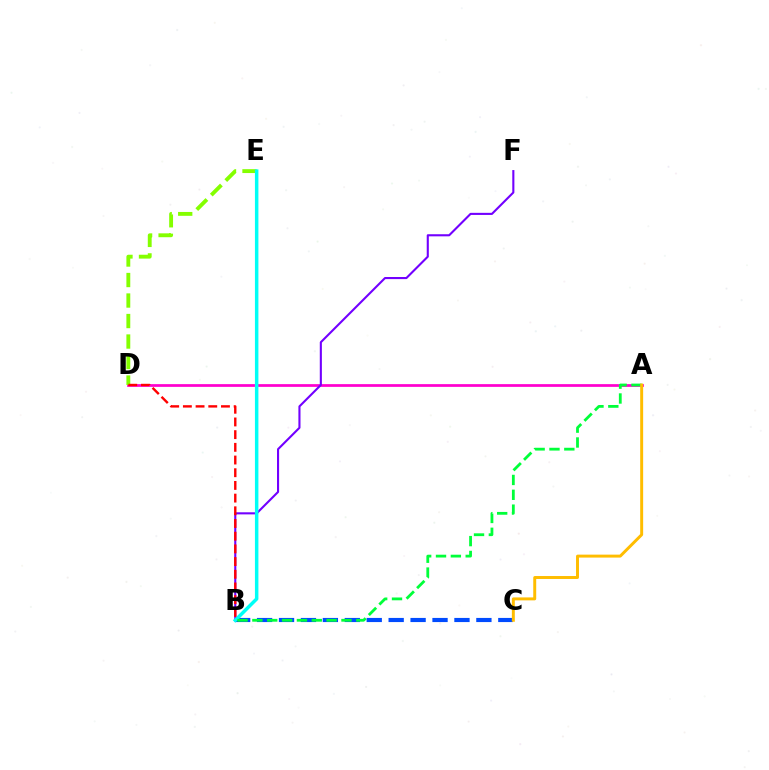{('A', 'D'): [{'color': '#ff00cf', 'line_style': 'solid', 'thickness': 1.97}], ('B', 'C'): [{'color': '#004bff', 'line_style': 'dashed', 'thickness': 2.98}], ('D', 'E'): [{'color': '#84ff00', 'line_style': 'dashed', 'thickness': 2.79}], ('B', 'F'): [{'color': '#7200ff', 'line_style': 'solid', 'thickness': 1.51}], ('B', 'E'): [{'color': '#00fff6', 'line_style': 'solid', 'thickness': 2.5}], ('B', 'D'): [{'color': '#ff0000', 'line_style': 'dashed', 'thickness': 1.72}], ('A', 'B'): [{'color': '#00ff39', 'line_style': 'dashed', 'thickness': 2.02}], ('A', 'C'): [{'color': '#ffbd00', 'line_style': 'solid', 'thickness': 2.13}]}